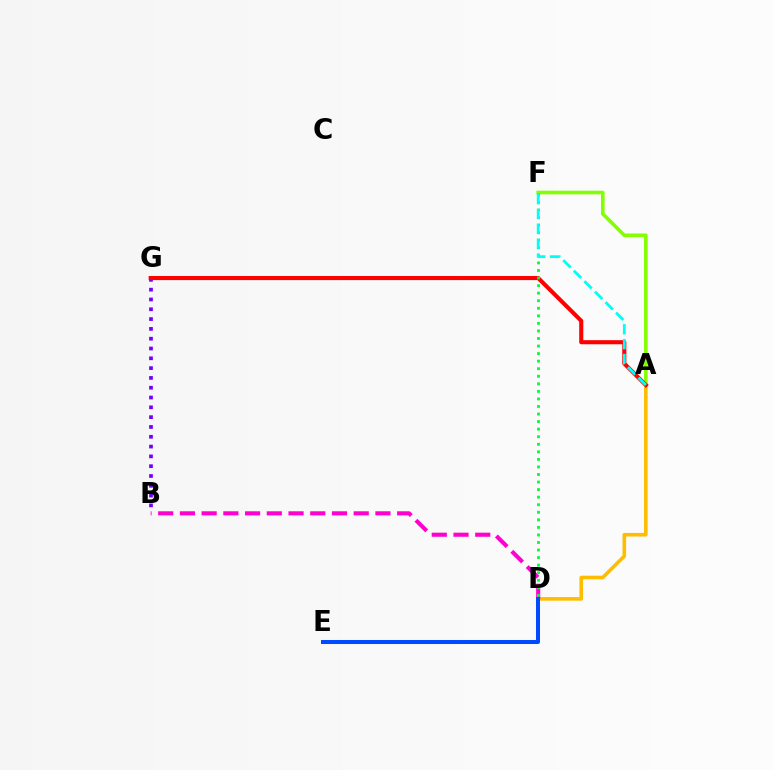{('B', 'G'): [{'color': '#7200ff', 'line_style': 'dotted', 'thickness': 2.66}], ('A', 'D'): [{'color': '#ffbd00', 'line_style': 'solid', 'thickness': 2.59}], ('A', 'F'): [{'color': '#84ff00', 'line_style': 'solid', 'thickness': 2.61}, {'color': '#00fff6', 'line_style': 'dashed', 'thickness': 2.02}], ('B', 'D'): [{'color': '#ff00cf', 'line_style': 'dashed', 'thickness': 2.95}], ('A', 'G'): [{'color': '#ff0000', 'line_style': 'solid', 'thickness': 2.94}], ('D', 'F'): [{'color': '#00ff39', 'line_style': 'dotted', 'thickness': 2.05}], ('D', 'E'): [{'color': '#004bff', 'line_style': 'solid', 'thickness': 2.89}]}